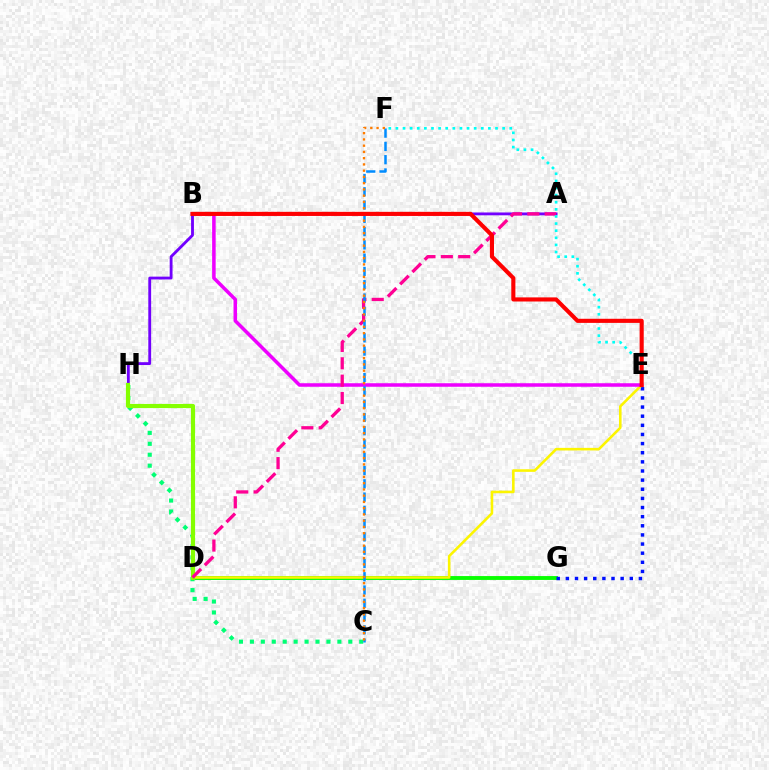{('C', 'H'): [{'color': '#00ff74', 'line_style': 'dotted', 'thickness': 2.97}], ('D', 'G'): [{'color': '#08ff00', 'line_style': 'solid', 'thickness': 2.78}], ('A', 'H'): [{'color': '#7200ff', 'line_style': 'solid', 'thickness': 2.05}], ('E', 'G'): [{'color': '#0010ff', 'line_style': 'dotted', 'thickness': 2.48}], ('D', 'E'): [{'color': '#fcf500', 'line_style': 'solid', 'thickness': 1.87}], ('B', 'E'): [{'color': '#ee00ff', 'line_style': 'solid', 'thickness': 2.54}, {'color': '#ff0000', 'line_style': 'solid', 'thickness': 2.96}], ('D', 'H'): [{'color': '#84ff00', 'line_style': 'solid', 'thickness': 2.99}], ('A', 'D'): [{'color': '#ff0094', 'line_style': 'dashed', 'thickness': 2.36}], ('C', 'F'): [{'color': '#008cff', 'line_style': 'dashed', 'thickness': 1.8}, {'color': '#ff7c00', 'line_style': 'dotted', 'thickness': 1.7}], ('E', 'F'): [{'color': '#00fff6', 'line_style': 'dotted', 'thickness': 1.93}]}